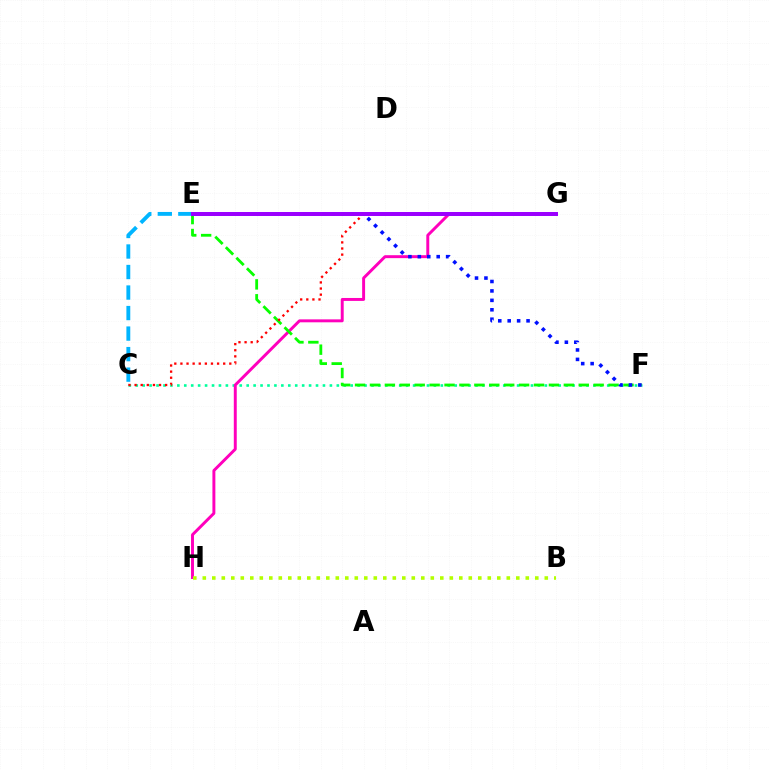{('C', 'F'): [{'color': '#00ff9d', 'line_style': 'dotted', 'thickness': 1.88}], ('E', 'G'): [{'color': '#ffa500', 'line_style': 'dotted', 'thickness': 1.98}, {'color': '#9b00ff', 'line_style': 'solid', 'thickness': 2.87}], ('G', 'H'): [{'color': '#ff00bd', 'line_style': 'solid', 'thickness': 2.12}], ('C', 'E'): [{'color': '#00b5ff', 'line_style': 'dashed', 'thickness': 2.79}], ('E', 'F'): [{'color': '#08ff00', 'line_style': 'dashed', 'thickness': 2.03}, {'color': '#0010ff', 'line_style': 'dotted', 'thickness': 2.56}], ('C', 'G'): [{'color': '#ff0000', 'line_style': 'dotted', 'thickness': 1.66}], ('B', 'H'): [{'color': '#b3ff00', 'line_style': 'dotted', 'thickness': 2.58}]}